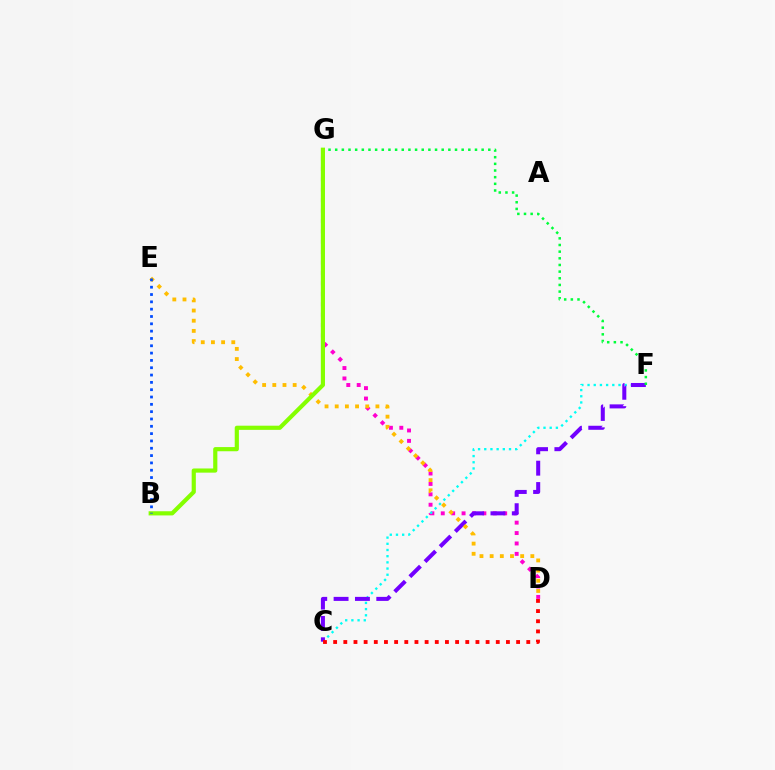{('D', 'G'): [{'color': '#ff00cf', 'line_style': 'dotted', 'thickness': 2.83}], ('C', 'F'): [{'color': '#00fff6', 'line_style': 'dotted', 'thickness': 1.68}, {'color': '#7200ff', 'line_style': 'dashed', 'thickness': 2.9}], ('F', 'G'): [{'color': '#00ff39', 'line_style': 'dotted', 'thickness': 1.81}], ('D', 'E'): [{'color': '#ffbd00', 'line_style': 'dotted', 'thickness': 2.76}], ('B', 'G'): [{'color': '#84ff00', 'line_style': 'solid', 'thickness': 3.0}], ('C', 'D'): [{'color': '#ff0000', 'line_style': 'dotted', 'thickness': 2.76}], ('B', 'E'): [{'color': '#004bff', 'line_style': 'dotted', 'thickness': 1.99}]}